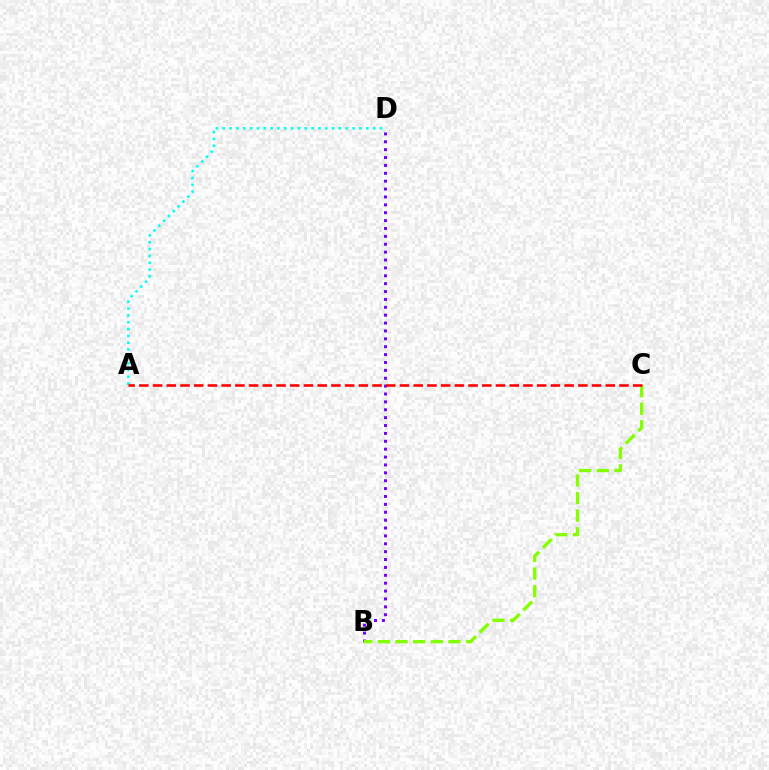{('B', 'D'): [{'color': '#7200ff', 'line_style': 'dotted', 'thickness': 2.14}], ('A', 'D'): [{'color': '#00fff6', 'line_style': 'dotted', 'thickness': 1.86}], ('B', 'C'): [{'color': '#84ff00', 'line_style': 'dashed', 'thickness': 2.39}], ('A', 'C'): [{'color': '#ff0000', 'line_style': 'dashed', 'thickness': 1.86}]}